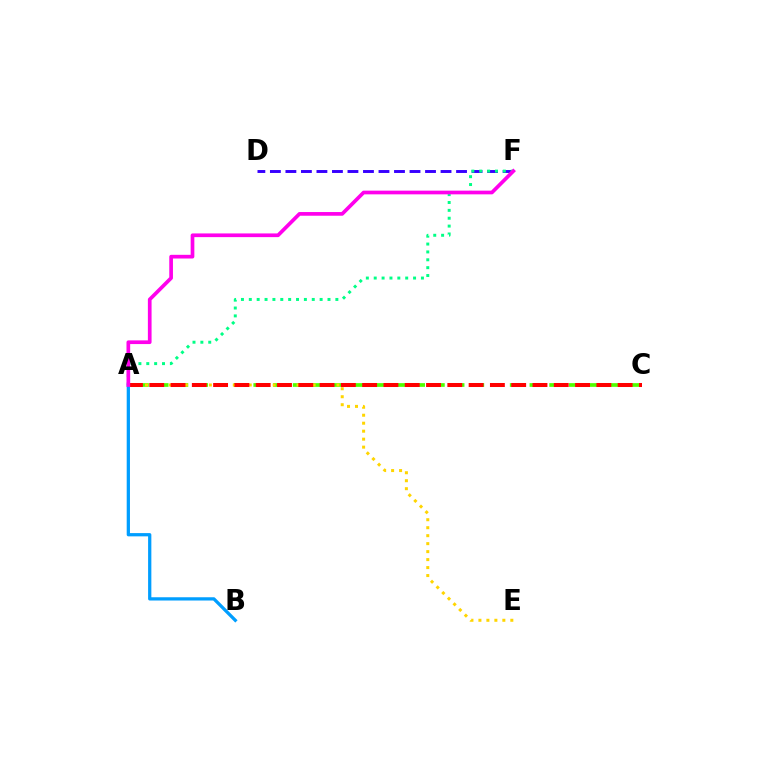{('A', 'C'): [{'color': '#4fff00', 'line_style': 'dashed', 'thickness': 2.68}, {'color': '#ff0000', 'line_style': 'dashed', 'thickness': 2.89}], ('A', 'E'): [{'color': '#ffd500', 'line_style': 'dotted', 'thickness': 2.17}], ('A', 'B'): [{'color': '#009eff', 'line_style': 'solid', 'thickness': 2.35}], ('D', 'F'): [{'color': '#3700ff', 'line_style': 'dashed', 'thickness': 2.11}], ('A', 'F'): [{'color': '#00ff86', 'line_style': 'dotted', 'thickness': 2.14}, {'color': '#ff00ed', 'line_style': 'solid', 'thickness': 2.66}]}